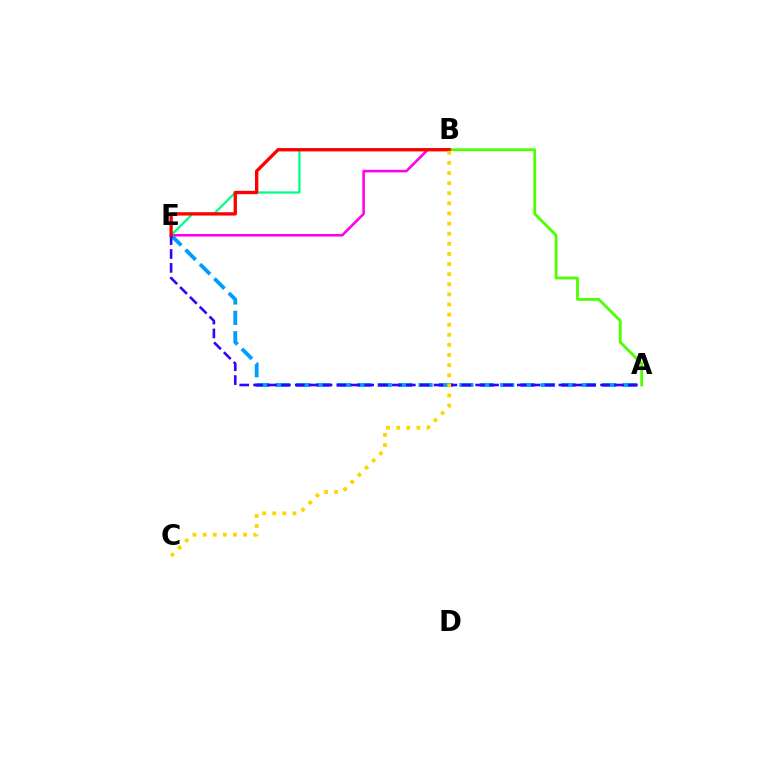{('B', 'E'): [{'color': '#ff00ed', 'line_style': 'solid', 'thickness': 1.85}, {'color': '#00ff86', 'line_style': 'solid', 'thickness': 1.62}, {'color': '#ff0000', 'line_style': 'solid', 'thickness': 2.39}], ('A', 'B'): [{'color': '#4fff00', 'line_style': 'solid', 'thickness': 2.02}], ('A', 'E'): [{'color': '#009eff', 'line_style': 'dashed', 'thickness': 2.77}, {'color': '#3700ff', 'line_style': 'dashed', 'thickness': 1.89}], ('B', 'C'): [{'color': '#ffd500', 'line_style': 'dotted', 'thickness': 2.75}]}